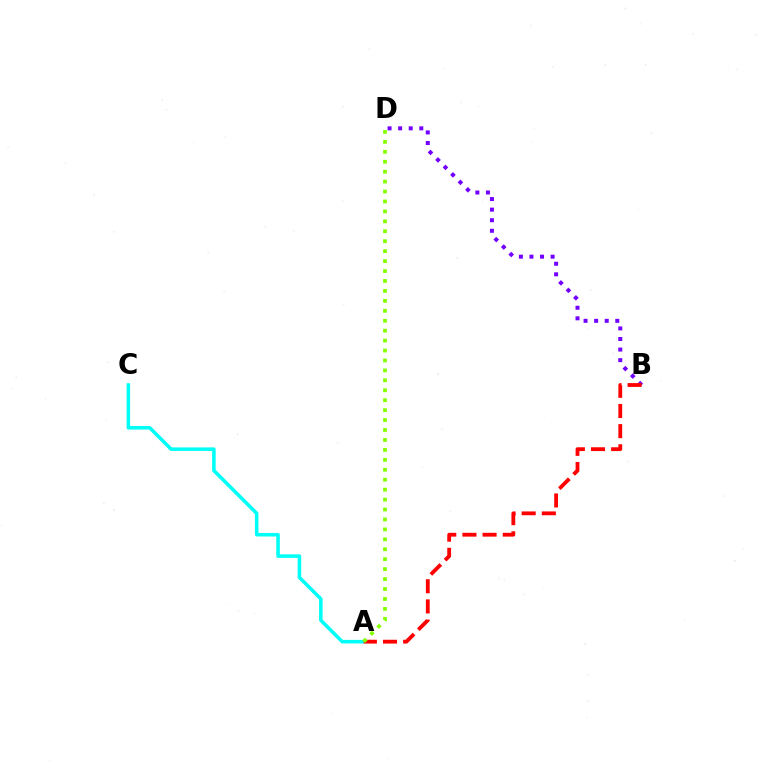{('A', 'C'): [{'color': '#00fff6', 'line_style': 'solid', 'thickness': 2.55}], ('B', 'D'): [{'color': '#7200ff', 'line_style': 'dotted', 'thickness': 2.87}], ('A', 'B'): [{'color': '#ff0000', 'line_style': 'dashed', 'thickness': 2.74}], ('A', 'D'): [{'color': '#84ff00', 'line_style': 'dotted', 'thickness': 2.7}]}